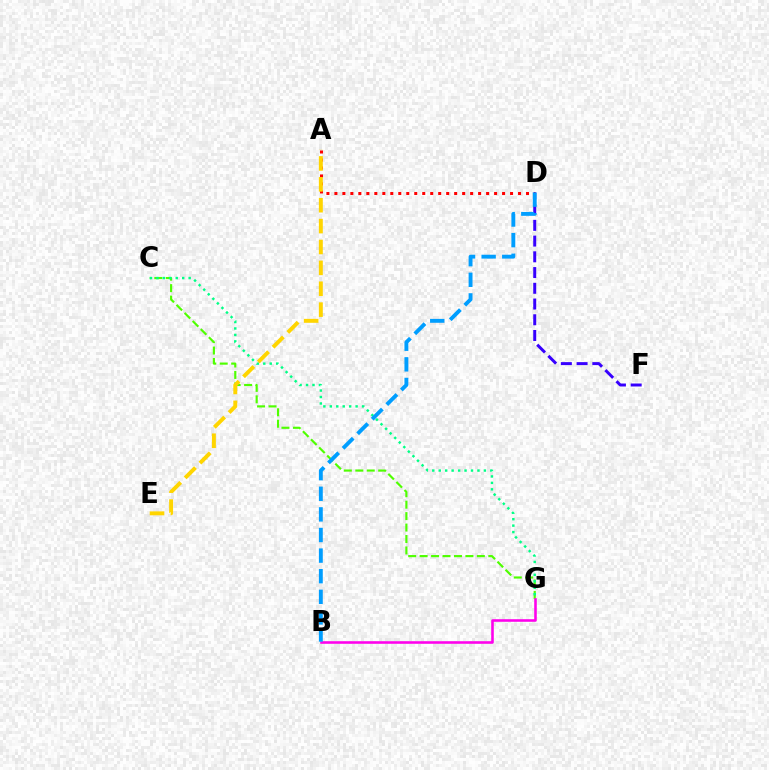{('C', 'G'): [{'color': '#4fff00', 'line_style': 'dashed', 'thickness': 1.55}, {'color': '#00ff86', 'line_style': 'dotted', 'thickness': 1.75}], ('A', 'D'): [{'color': '#ff0000', 'line_style': 'dotted', 'thickness': 2.17}], ('B', 'G'): [{'color': '#ff00ed', 'line_style': 'solid', 'thickness': 1.85}], ('D', 'F'): [{'color': '#3700ff', 'line_style': 'dashed', 'thickness': 2.14}], ('A', 'E'): [{'color': '#ffd500', 'line_style': 'dashed', 'thickness': 2.84}], ('B', 'D'): [{'color': '#009eff', 'line_style': 'dashed', 'thickness': 2.8}]}